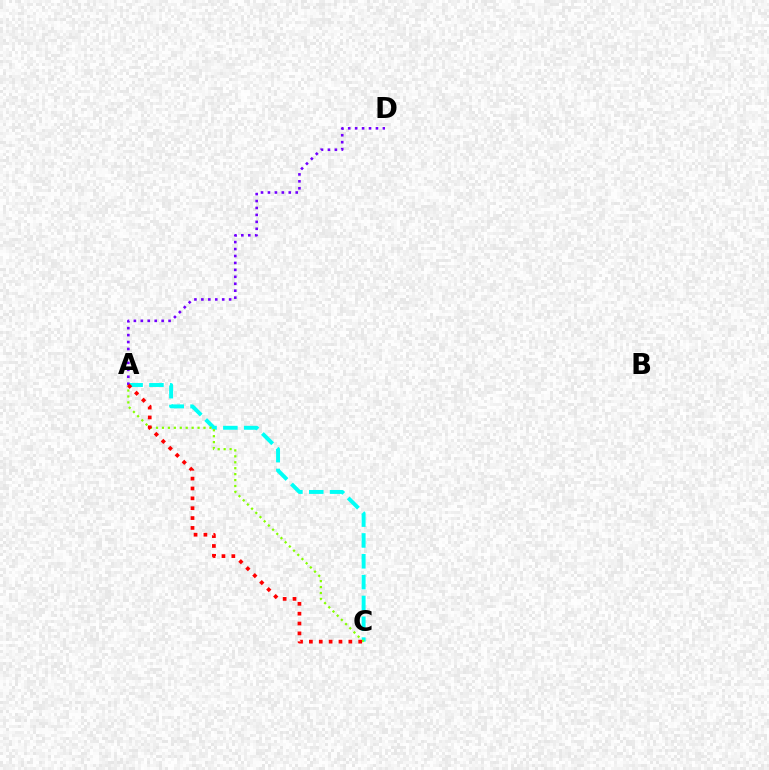{('A', 'C'): [{'color': '#00fff6', 'line_style': 'dashed', 'thickness': 2.83}, {'color': '#84ff00', 'line_style': 'dotted', 'thickness': 1.61}, {'color': '#ff0000', 'line_style': 'dotted', 'thickness': 2.68}], ('A', 'D'): [{'color': '#7200ff', 'line_style': 'dotted', 'thickness': 1.89}]}